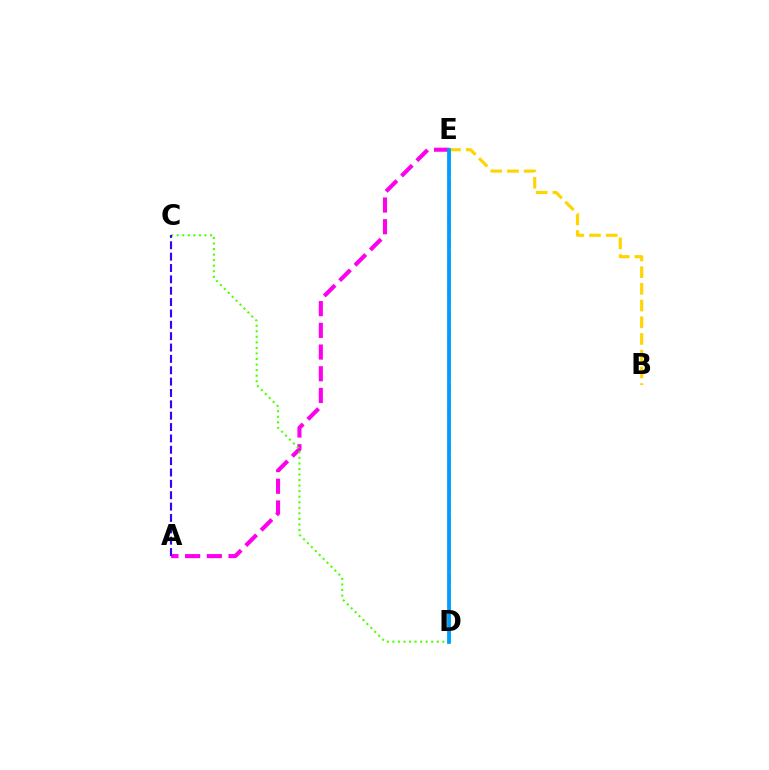{('A', 'E'): [{'color': '#ff00ed', 'line_style': 'dashed', 'thickness': 2.95}], ('D', 'E'): [{'color': '#ff0000', 'line_style': 'dashed', 'thickness': 1.62}, {'color': '#00ff86', 'line_style': 'dashed', 'thickness': 1.98}, {'color': '#009eff', 'line_style': 'solid', 'thickness': 2.7}], ('B', 'E'): [{'color': '#ffd500', 'line_style': 'dashed', 'thickness': 2.27}], ('C', 'D'): [{'color': '#4fff00', 'line_style': 'dotted', 'thickness': 1.51}], ('A', 'C'): [{'color': '#3700ff', 'line_style': 'dashed', 'thickness': 1.54}]}